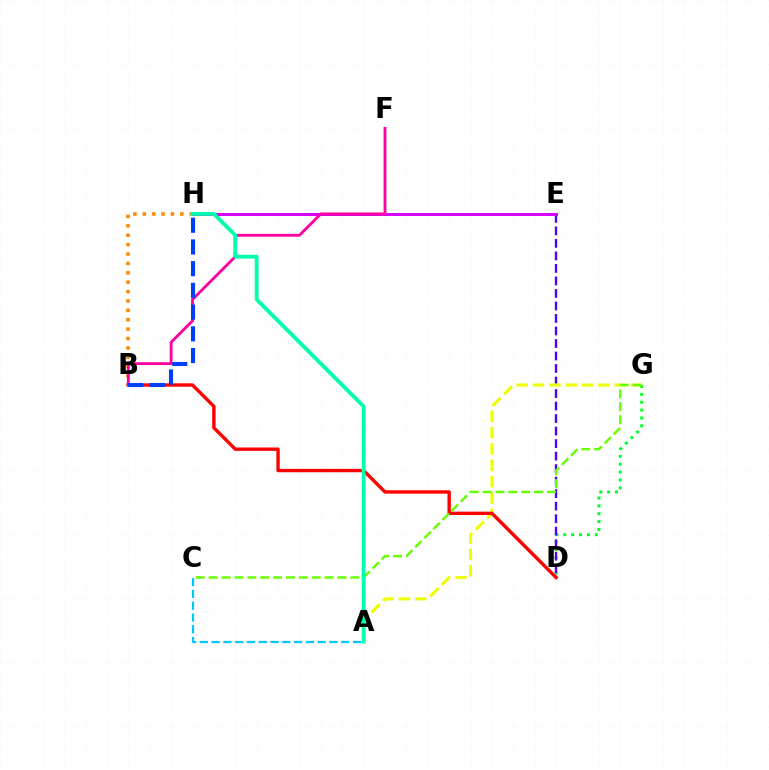{('B', 'H'): [{'color': '#ff8800', 'line_style': 'dotted', 'thickness': 2.55}, {'color': '#003fff', 'line_style': 'dashed', 'thickness': 2.95}], ('D', 'G'): [{'color': '#00ff27', 'line_style': 'dotted', 'thickness': 2.14}], ('D', 'E'): [{'color': '#4f00ff', 'line_style': 'dashed', 'thickness': 1.7}], ('E', 'H'): [{'color': '#d600ff', 'line_style': 'solid', 'thickness': 2.14}], ('A', 'G'): [{'color': '#eeff00', 'line_style': 'dashed', 'thickness': 2.22}], ('B', 'D'): [{'color': '#ff0000', 'line_style': 'solid', 'thickness': 2.43}], ('C', 'G'): [{'color': '#66ff00', 'line_style': 'dashed', 'thickness': 1.75}], ('A', 'C'): [{'color': '#00c7ff', 'line_style': 'dashed', 'thickness': 1.6}], ('B', 'F'): [{'color': '#ff00a0', 'line_style': 'solid', 'thickness': 2.04}], ('A', 'H'): [{'color': '#00ffaf', 'line_style': 'solid', 'thickness': 2.74}]}